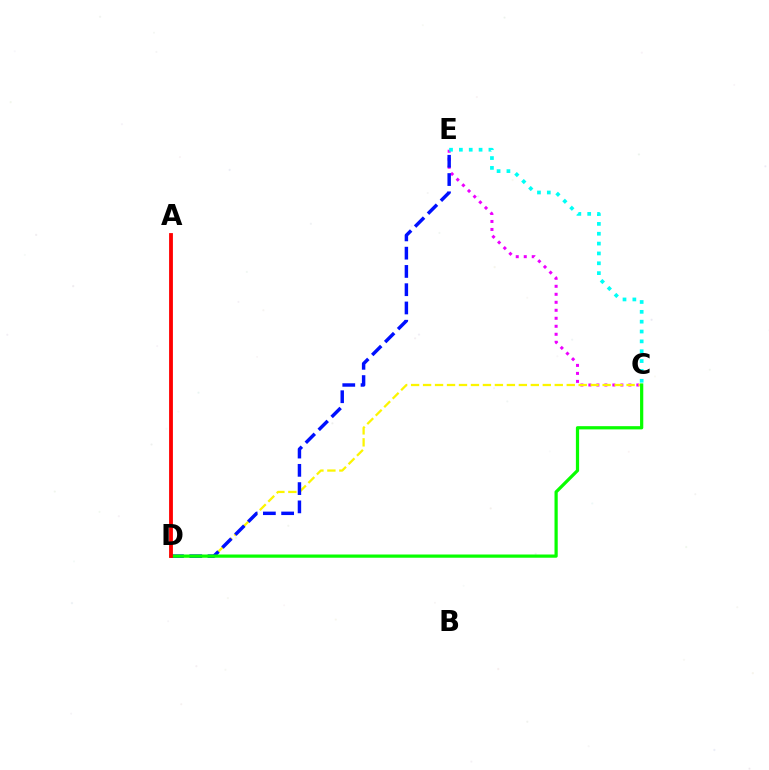{('C', 'E'): [{'color': '#ee00ff', 'line_style': 'dotted', 'thickness': 2.17}, {'color': '#00fff6', 'line_style': 'dotted', 'thickness': 2.68}], ('C', 'D'): [{'color': '#fcf500', 'line_style': 'dashed', 'thickness': 1.63}, {'color': '#08ff00', 'line_style': 'solid', 'thickness': 2.32}], ('D', 'E'): [{'color': '#0010ff', 'line_style': 'dashed', 'thickness': 2.48}], ('A', 'D'): [{'color': '#ff0000', 'line_style': 'solid', 'thickness': 2.75}]}